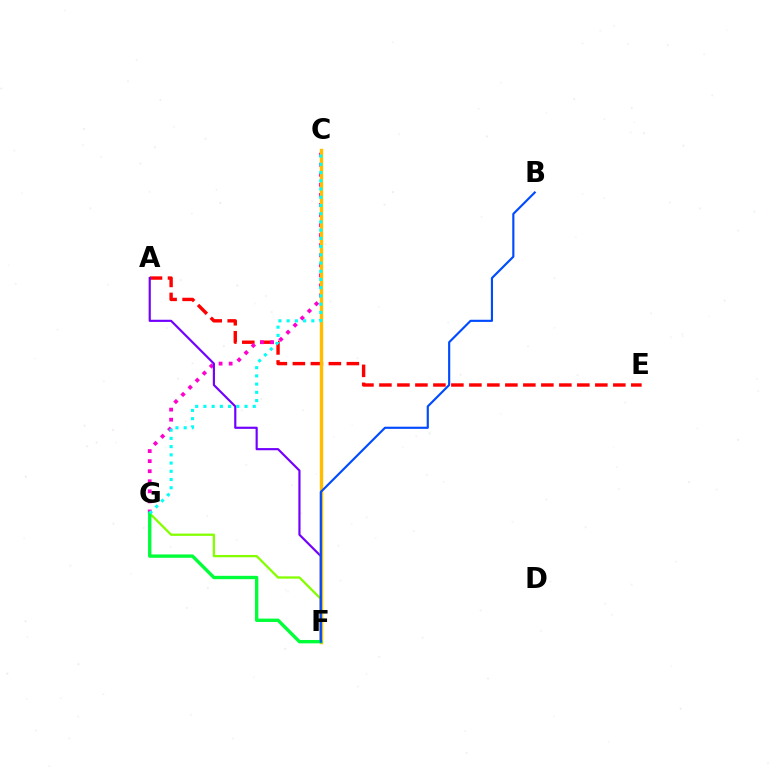{('F', 'G'): [{'color': '#84ff00', 'line_style': 'solid', 'thickness': 1.65}, {'color': '#00ff39', 'line_style': 'solid', 'thickness': 2.42}], ('A', 'E'): [{'color': '#ff0000', 'line_style': 'dashed', 'thickness': 2.44}], ('C', 'G'): [{'color': '#ff00cf', 'line_style': 'dotted', 'thickness': 2.73}, {'color': '#00fff6', 'line_style': 'dotted', 'thickness': 2.23}], ('A', 'F'): [{'color': '#7200ff', 'line_style': 'solid', 'thickness': 1.56}], ('C', 'F'): [{'color': '#ffbd00', 'line_style': 'solid', 'thickness': 2.45}], ('B', 'F'): [{'color': '#004bff', 'line_style': 'solid', 'thickness': 1.55}]}